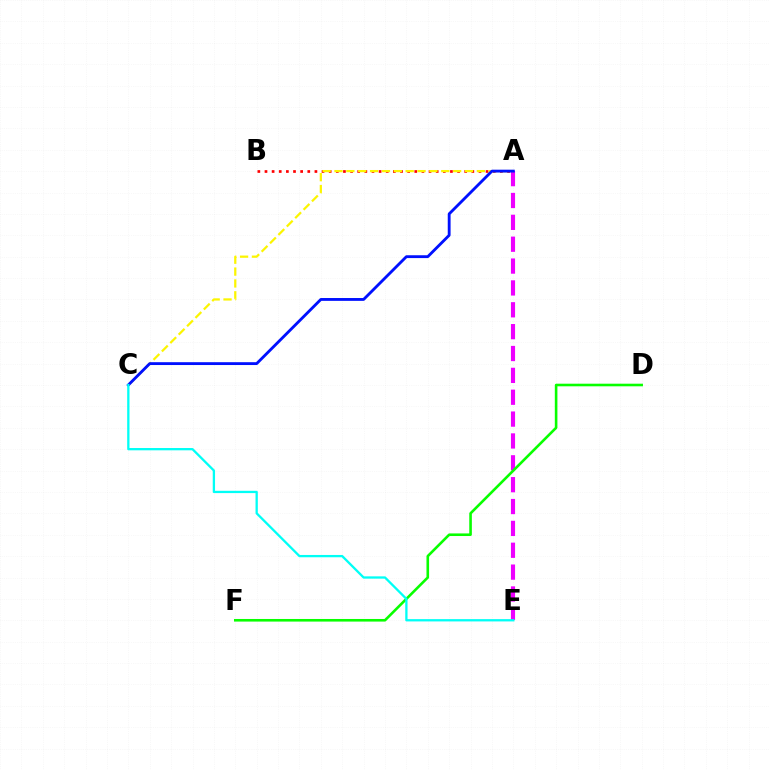{('A', 'E'): [{'color': '#ee00ff', 'line_style': 'dashed', 'thickness': 2.97}], ('D', 'F'): [{'color': '#08ff00', 'line_style': 'solid', 'thickness': 1.87}], ('A', 'B'): [{'color': '#ff0000', 'line_style': 'dotted', 'thickness': 1.94}], ('A', 'C'): [{'color': '#fcf500', 'line_style': 'dashed', 'thickness': 1.61}, {'color': '#0010ff', 'line_style': 'solid', 'thickness': 2.05}], ('C', 'E'): [{'color': '#00fff6', 'line_style': 'solid', 'thickness': 1.65}]}